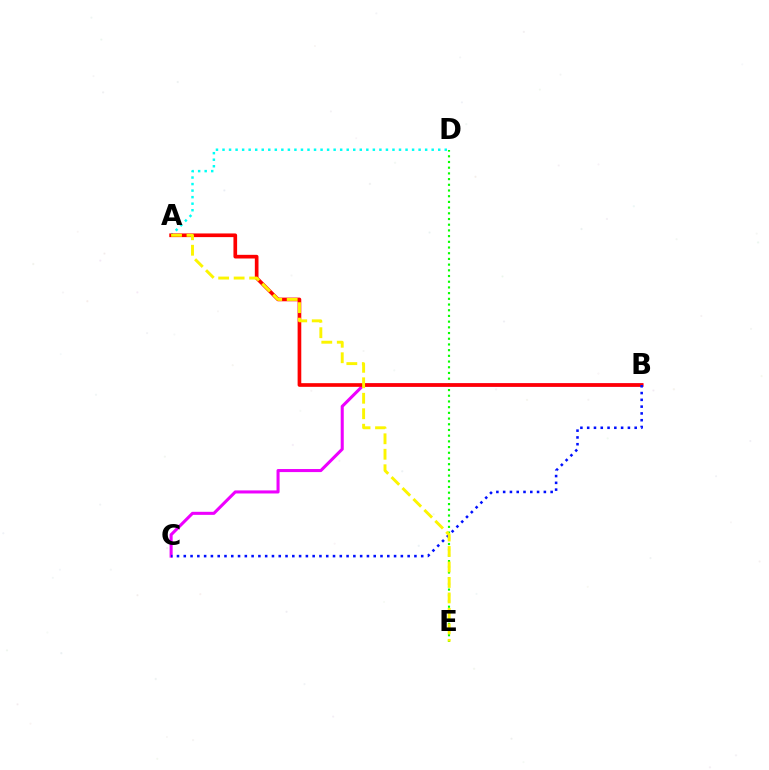{('A', 'D'): [{'color': '#00fff6', 'line_style': 'dotted', 'thickness': 1.78}], ('B', 'C'): [{'color': '#ee00ff', 'line_style': 'solid', 'thickness': 2.2}, {'color': '#0010ff', 'line_style': 'dotted', 'thickness': 1.84}], ('D', 'E'): [{'color': '#08ff00', 'line_style': 'dotted', 'thickness': 1.55}], ('A', 'B'): [{'color': '#ff0000', 'line_style': 'solid', 'thickness': 2.64}], ('A', 'E'): [{'color': '#fcf500', 'line_style': 'dashed', 'thickness': 2.1}]}